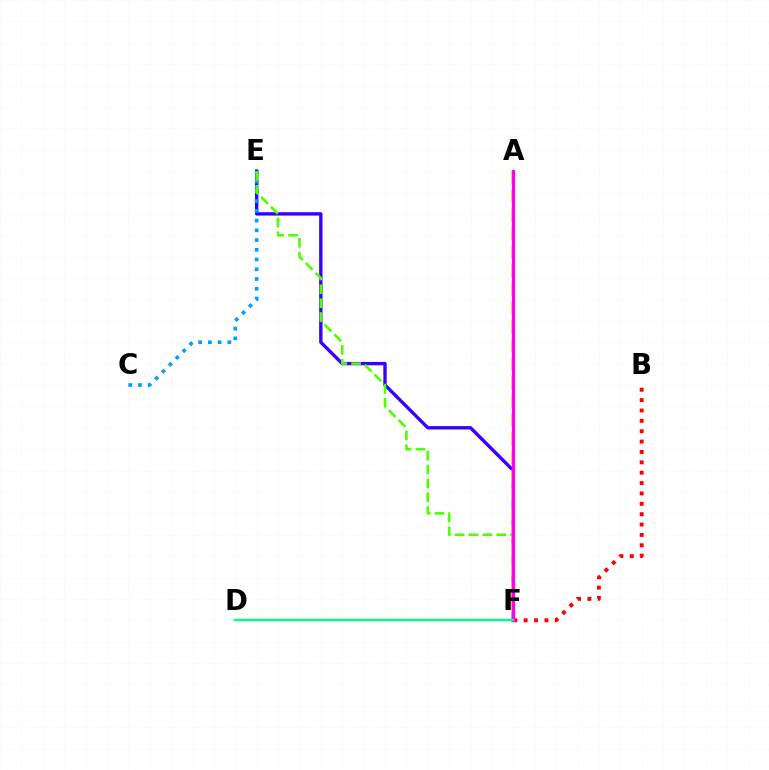{('E', 'F'): [{'color': '#3700ff', 'line_style': 'solid', 'thickness': 2.43}, {'color': '#4fff00', 'line_style': 'dashed', 'thickness': 1.88}], ('B', 'F'): [{'color': '#ff0000', 'line_style': 'dotted', 'thickness': 2.82}], ('C', 'E'): [{'color': '#009eff', 'line_style': 'dotted', 'thickness': 2.65}], ('A', 'F'): [{'color': '#ffd500', 'line_style': 'dashed', 'thickness': 2.54}, {'color': '#ff00ed', 'line_style': 'solid', 'thickness': 2.34}], ('D', 'F'): [{'color': '#00ff86', 'line_style': 'solid', 'thickness': 1.71}]}